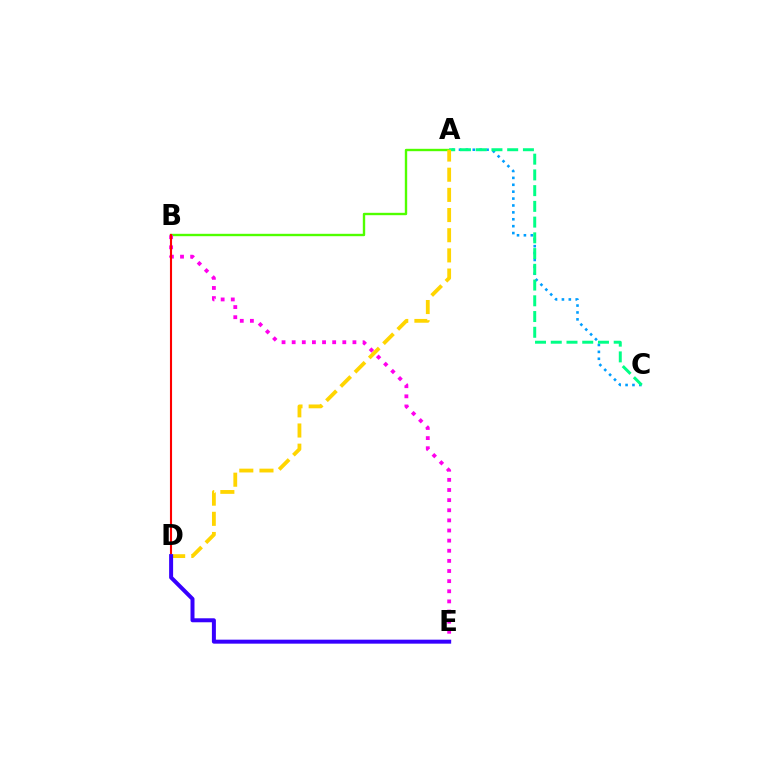{('A', 'B'): [{'color': '#4fff00', 'line_style': 'solid', 'thickness': 1.71}], ('B', 'E'): [{'color': '#ff00ed', 'line_style': 'dotted', 'thickness': 2.75}], ('B', 'D'): [{'color': '#ff0000', 'line_style': 'solid', 'thickness': 1.52}], ('A', 'C'): [{'color': '#009eff', 'line_style': 'dotted', 'thickness': 1.87}, {'color': '#00ff86', 'line_style': 'dashed', 'thickness': 2.14}], ('A', 'D'): [{'color': '#ffd500', 'line_style': 'dashed', 'thickness': 2.74}], ('D', 'E'): [{'color': '#3700ff', 'line_style': 'solid', 'thickness': 2.87}]}